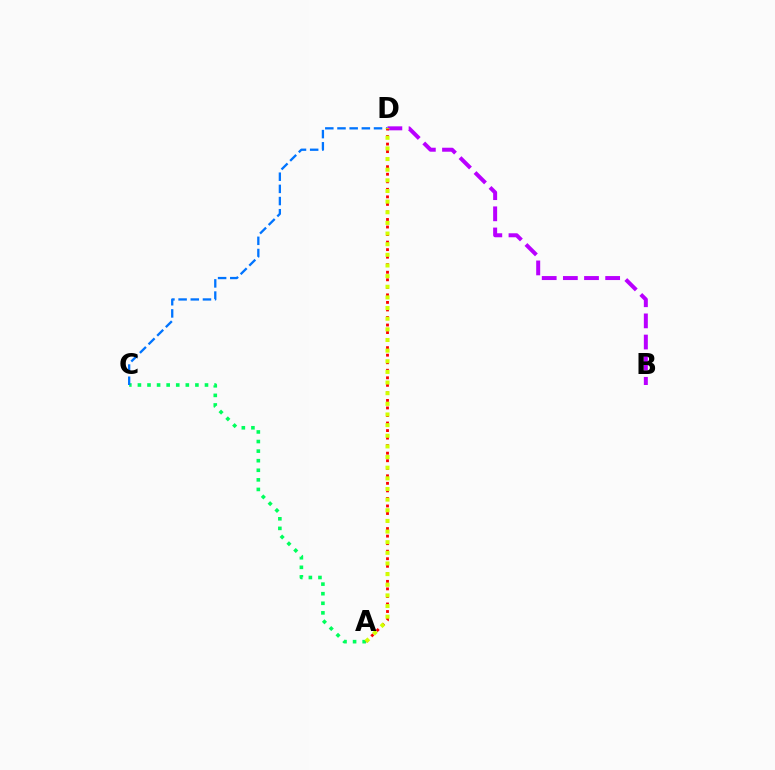{('B', 'D'): [{'color': '#b900ff', 'line_style': 'dashed', 'thickness': 2.87}], ('A', 'C'): [{'color': '#00ff5c', 'line_style': 'dotted', 'thickness': 2.6}], ('C', 'D'): [{'color': '#0074ff', 'line_style': 'dashed', 'thickness': 1.65}], ('A', 'D'): [{'color': '#ff0000', 'line_style': 'dotted', 'thickness': 2.05}, {'color': '#d1ff00', 'line_style': 'dotted', 'thickness': 2.89}]}